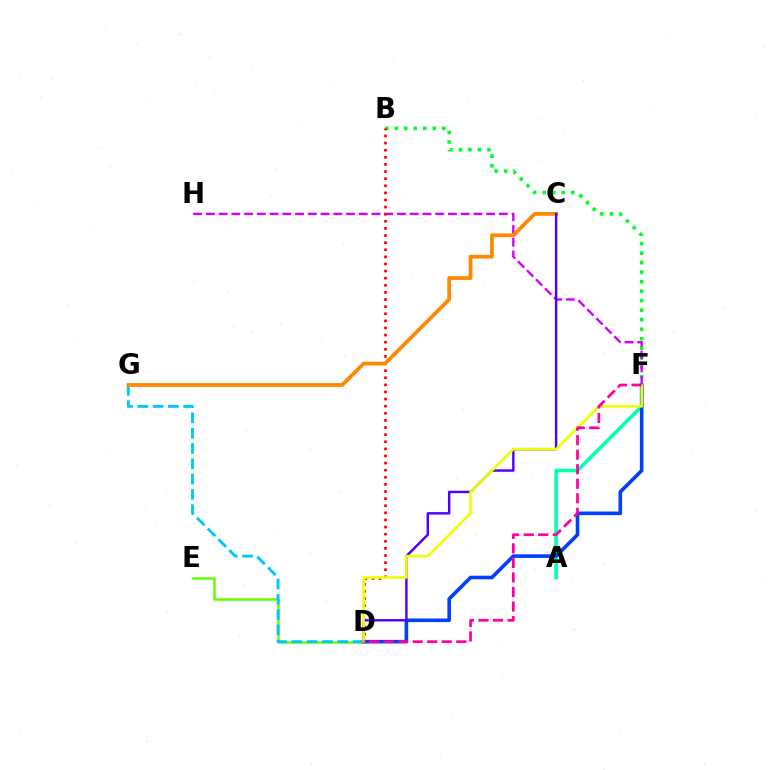{('A', 'F'): [{'color': '#00ffaf', 'line_style': 'solid', 'thickness': 2.55}], ('D', 'E'): [{'color': '#66ff00', 'line_style': 'solid', 'thickness': 1.81}], ('B', 'F'): [{'color': '#00ff27', 'line_style': 'dotted', 'thickness': 2.58}], ('D', 'G'): [{'color': '#00c7ff', 'line_style': 'dashed', 'thickness': 2.08}], ('F', 'H'): [{'color': '#d600ff', 'line_style': 'dashed', 'thickness': 1.73}], ('D', 'F'): [{'color': '#003fff', 'line_style': 'solid', 'thickness': 2.59}, {'color': '#eeff00', 'line_style': 'solid', 'thickness': 1.88}, {'color': '#ff00a0', 'line_style': 'dashed', 'thickness': 1.97}], ('B', 'D'): [{'color': '#ff0000', 'line_style': 'dotted', 'thickness': 1.93}], ('C', 'G'): [{'color': '#ff8800', 'line_style': 'solid', 'thickness': 2.7}], ('C', 'D'): [{'color': '#4f00ff', 'line_style': 'solid', 'thickness': 1.76}]}